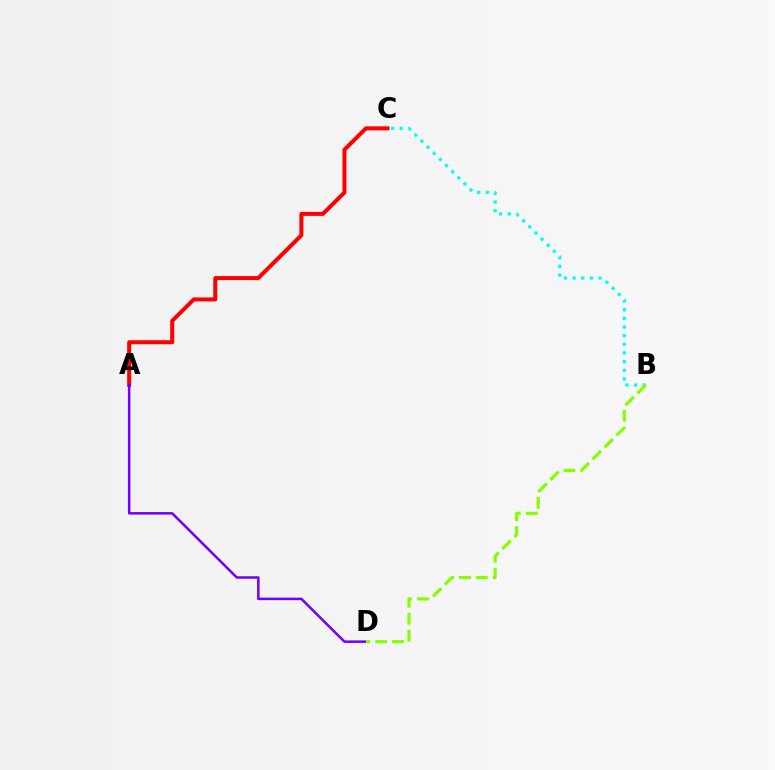{('A', 'C'): [{'color': '#ff0000', 'line_style': 'solid', 'thickness': 2.88}], ('B', 'C'): [{'color': '#00fff6', 'line_style': 'dotted', 'thickness': 2.35}], ('A', 'D'): [{'color': '#7200ff', 'line_style': 'solid', 'thickness': 1.81}], ('B', 'D'): [{'color': '#84ff00', 'line_style': 'dashed', 'thickness': 2.3}]}